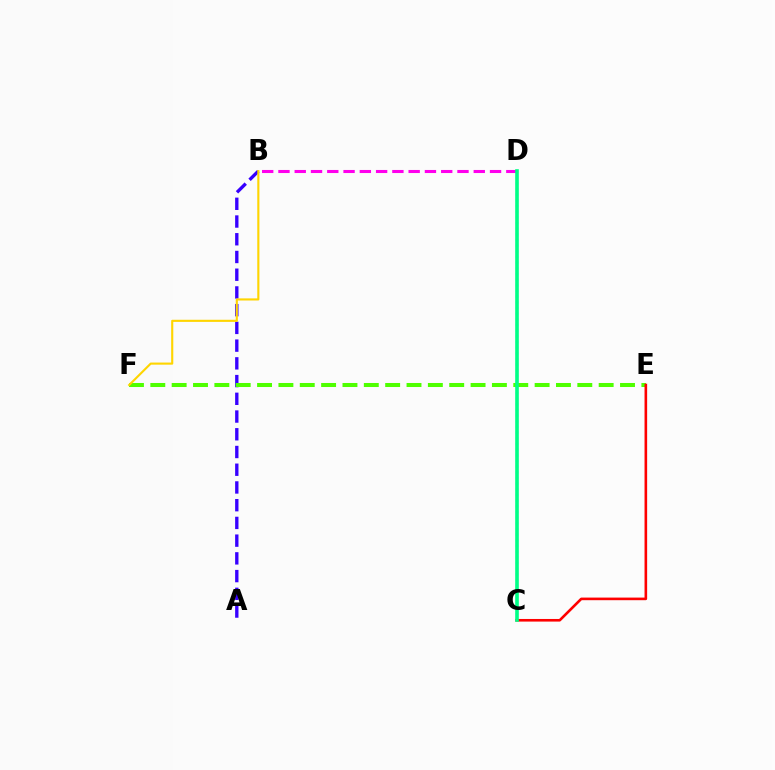{('A', 'B'): [{'color': '#3700ff', 'line_style': 'dashed', 'thickness': 2.41}], ('E', 'F'): [{'color': '#4fff00', 'line_style': 'dashed', 'thickness': 2.9}], ('C', 'D'): [{'color': '#009eff', 'line_style': 'dotted', 'thickness': 1.54}, {'color': '#00ff86', 'line_style': 'solid', 'thickness': 2.61}], ('C', 'E'): [{'color': '#ff0000', 'line_style': 'solid', 'thickness': 1.88}], ('B', 'D'): [{'color': '#ff00ed', 'line_style': 'dashed', 'thickness': 2.21}], ('B', 'F'): [{'color': '#ffd500', 'line_style': 'solid', 'thickness': 1.53}]}